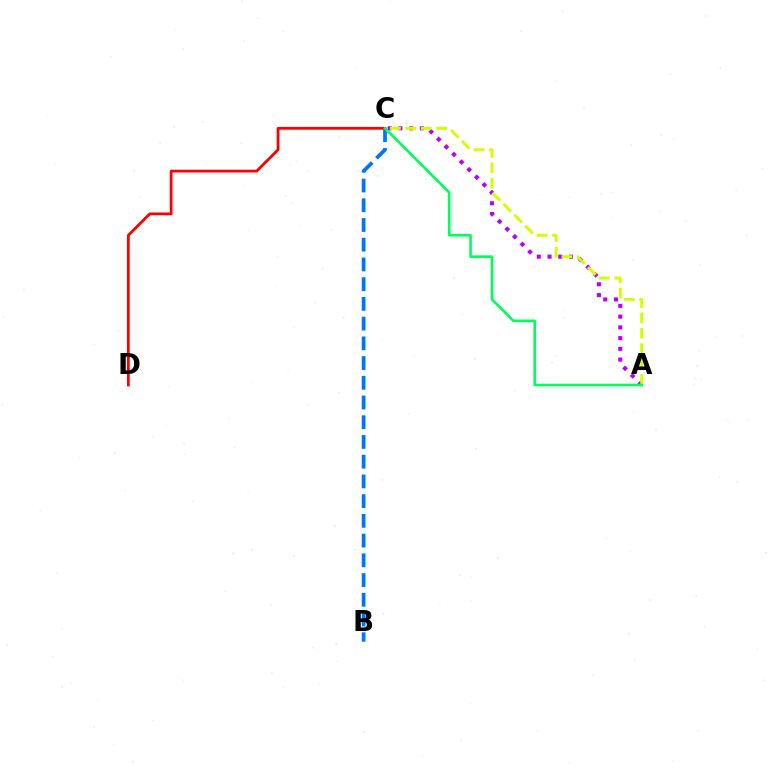{('A', 'C'): [{'color': '#b900ff', 'line_style': 'dotted', 'thickness': 2.92}, {'color': '#d1ff00', 'line_style': 'dashed', 'thickness': 2.1}, {'color': '#00ff5c', 'line_style': 'solid', 'thickness': 1.88}], ('B', 'C'): [{'color': '#0074ff', 'line_style': 'dashed', 'thickness': 2.68}], ('C', 'D'): [{'color': '#ff0000', 'line_style': 'solid', 'thickness': 2.01}]}